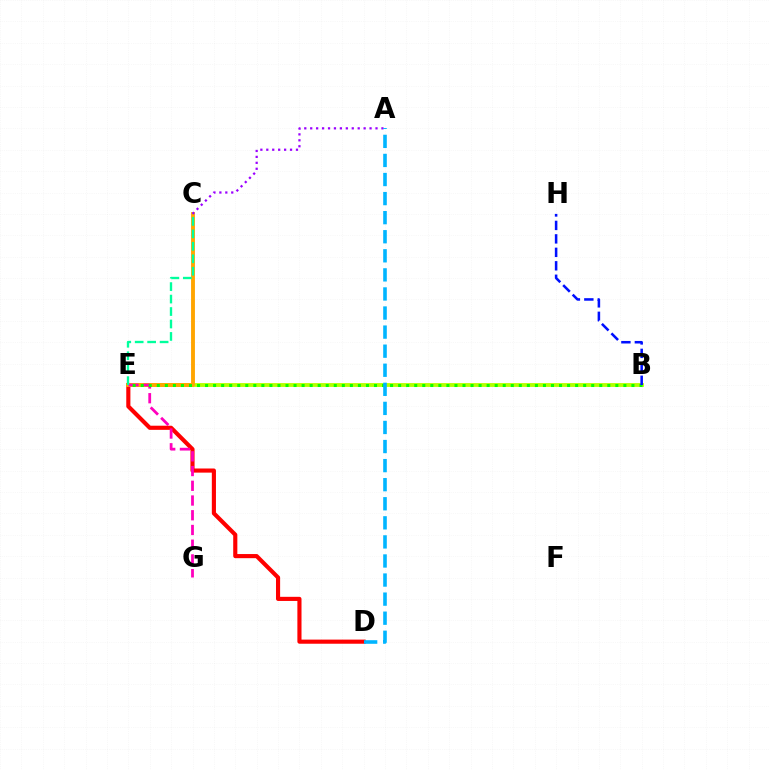{('B', 'E'): [{'color': '#b3ff00', 'line_style': 'solid', 'thickness': 2.76}, {'color': '#08ff00', 'line_style': 'dotted', 'thickness': 2.19}], ('D', 'E'): [{'color': '#ff0000', 'line_style': 'solid', 'thickness': 2.97}], ('C', 'E'): [{'color': '#ffa500', 'line_style': 'solid', 'thickness': 2.78}, {'color': '#00ff9d', 'line_style': 'dashed', 'thickness': 1.69}], ('E', 'G'): [{'color': '#ff00bd', 'line_style': 'dashed', 'thickness': 2.0}], ('A', 'C'): [{'color': '#9b00ff', 'line_style': 'dotted', 'thickness': 1.61}], ('B', 'H'): [{'color': '#0010ff', 'line_style': 'dashed', 'thickness': 1.83}], ('A', 'D'): [{'color': '#00b5ff', 'line_style': 'dashed', 'thickness': 2.59}]}